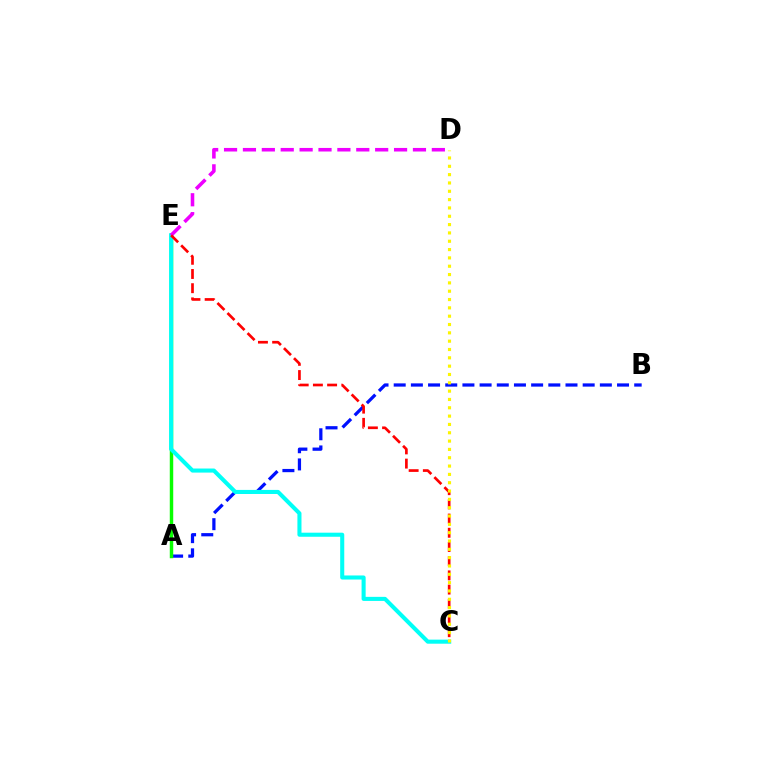{('A', 'B'): [{'color': '#0010ff', 'line_style': 'dashed', 'thickness': 2.33}], ('A', 'E'): [{'color': '#08ff00', 'line_style': 'solid', 'thickness': 2.48}], ('C', 'E'): [{'color': '#00fff6', 'line_style': 'solid', 'thickness': 2.93}, {'color': '#ff0000', 'line_style': 'dashed', 'thickness': 1.93}], ('D', 'E'): [{'color': '#ee00ff', 'line_style': 'dashed', 'thickness': 2.57}], ('C', 'D'): [{'color': '#fcf500', 'line_style': 'dotted', 'thickness': 2.26}]}